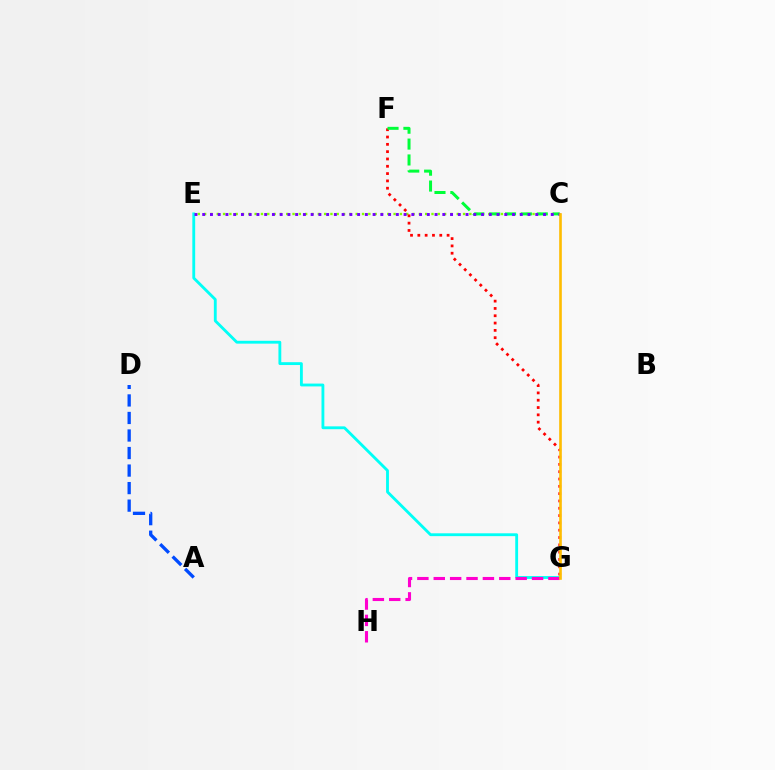{('E', 'G'): [{'color': '#00fff6', 'line_style': 'solid', 'thickness': 2.05}], ('C', 'E'): [{'color': '#84ff00', 'line_style': 'dotted', 'thickness': 1.72}, {'color': '#7200ff', 'line_style': 'dotted', 'thickness': 2.1}], ('A', 'D'): [{'color': '#004bff', 'line_style': 'dashed', 'thickness': 2.38}], ('G', 'H'): [{'color': '#ff00cf', 'line_style': 'dashed', 'thickness': 2.23}], ('F', 'G'): [{'color': '#ff0000', 'line_style': 'dotted', 'thickness': 1.99}], ('C', 'F'): [{'color': '#00ff39', 'line_style': 'dashed', 'thickness': 2.16}], ('C', 'G'): [{'color': '#ffbd00', 'line_style': 'solid', 'thickness': 1.9}]}